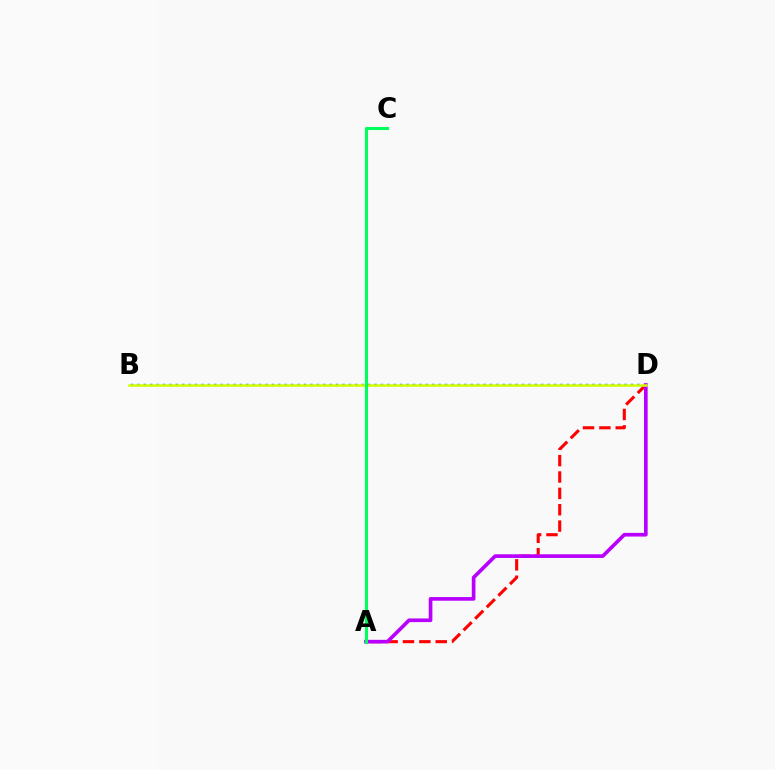{('A', 'D'): [{'color': '#ff0000', 'line_style': 'dashed', 'thickness': 2.22}, {'color': '#b900ff', 'line_style': 'solid', 'thickness': 2.64}], ('B', 'D'): [{'color': '#0074ff', 'line_style': 'dotted', 'thickness': 1.74}, {'color': '#d1ff00', 'line_style': 'solid', 'thickness': 1.81}], ('A', 'C'): [{'color': '#00ff5c', 'line_style': 'solid', 'thickness': 2.22}]}